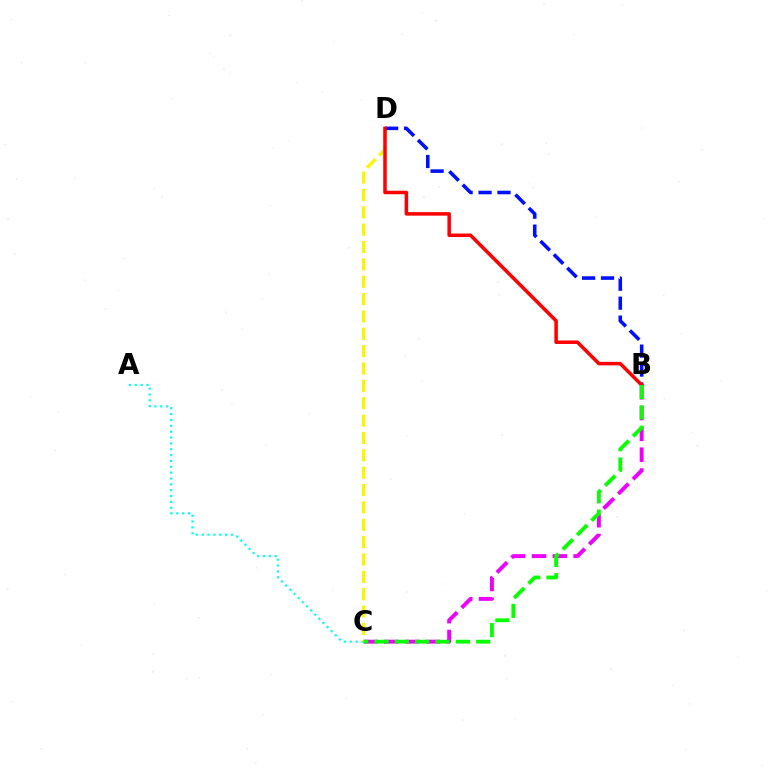{('A', 'C'): [{'color': '#00fff6', 'line_style': 'dotted', 'thickness': 1.59}], ('B', 'C'): [{'color': '#ee00ff', 'line_style': 'dashed', 'thickness': 2.83}, {'color': '#08ff00', 'line_style': 'dashed', 'thickness': 2.76}], ('C', 'D'): [{'color': '#fcf500', 'line_style': 'dashed', 'thickness': 2.36}], ('B', 'D'): [{'color': '#0010ff', 'line_style': 'dashed', 'thickness': 2.57}, {'color': '#ff0000', 'line_style': 'solid', 'thickness': 2.53}]}